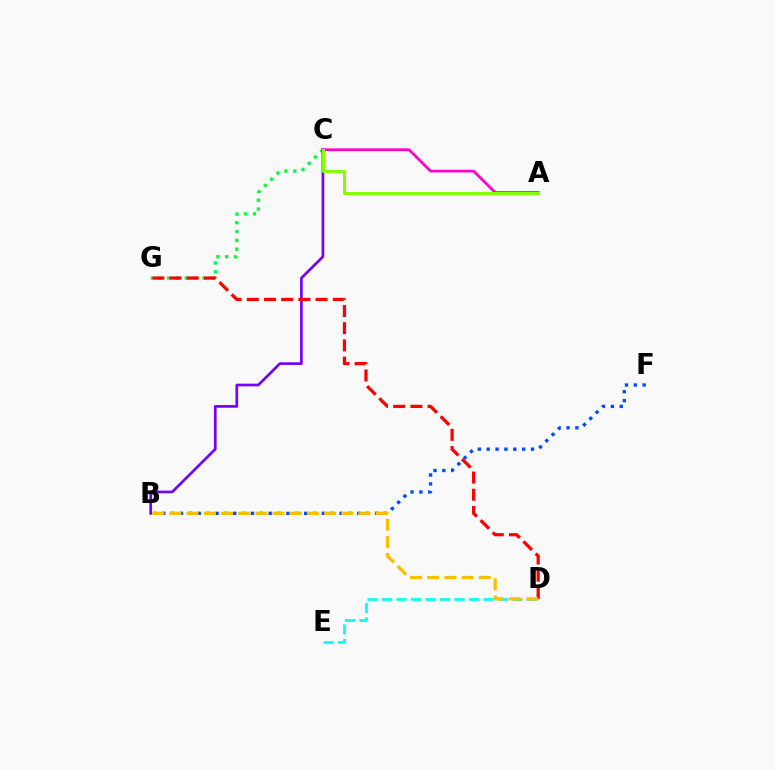{('C', 'G'): [{'color': '#00ff39', 'line_style': 'dotted', 'thickness': 2.4}], ('D', 'E'): [{'color': '#00fff6', 'line_style': 'dashed', 'thickness': 1.97}], ('B', 'F'): [{'color': '#004bff', 'line_style': 'dotted', 'thickness': 2.41}], ('B', 'C'): [{'color': '#7200ff', 'line_style': 'solid', 'thickness': 1.93}], ('D', 'G'): [{'color': '#ff0000', 'line_style': 'dashed', 'thickness': 2.34}], ('B', 'D'): [{'color': '#ffbd00', 'line_style': 'dashed', 'thickness': 2.34}], ('A', 'C'): [{'color': '#ff00cf', 'line_style': 'solid', 'thickness': 1.96}, {'color': '#84ff00', 'line_style': 'solid', 'thickness': 2.17}]}